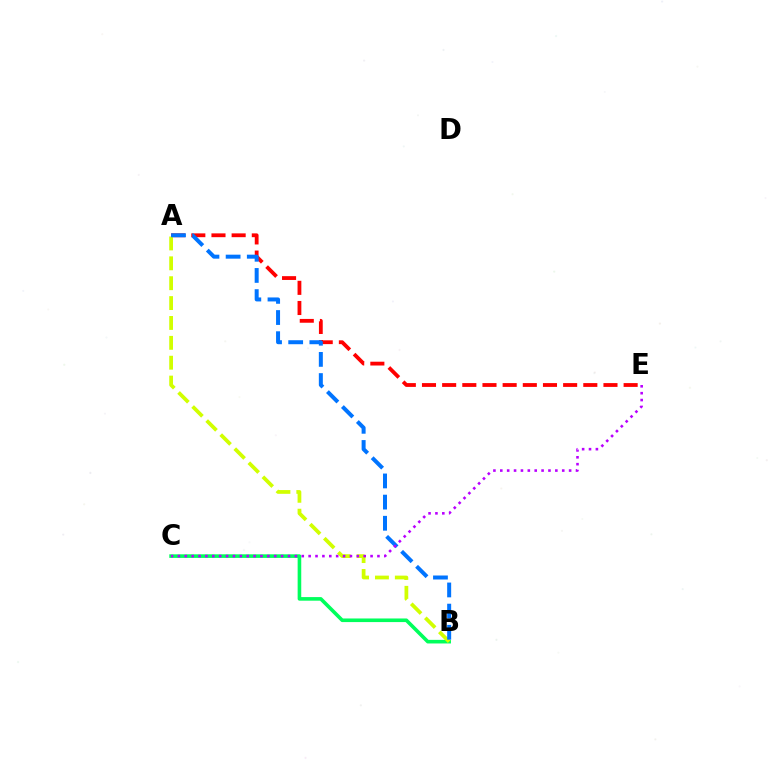{('B', 'C'): [{'color': '#00ff5c', 'line_style': 'solid', 'thickness': 2.6}], ('A', 'E'): [{'color': '#ff0000', 'line_style': 'dashed', 'thickness': 2.74}], ('A', 'B'): [{'color': '#d1ff00', 'line_style': 'dashed', 'thickness': 2.7}, {'color': '#0074ff', 'line_style': 'dashed', 'thickness': 2.87}], ('C', 'E'): [{'color': '#b900ff', 'line_style': 'dotted', 'thickness': 1.87}]}